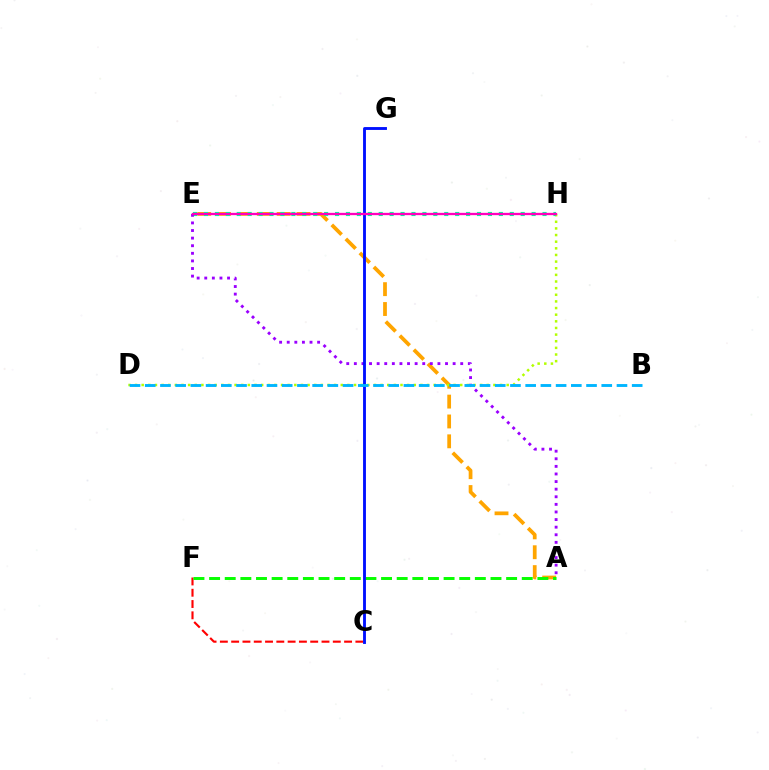{('A', 'E'): [{'color': '#ffa500', 'line_style': 'dashed', 'thickness': 2.7}, {'color': '#9b00ff', 'line_style': 'dotted', 'thickness': 2.06}], ('D', 'H'): [{'color': '#b3ff00', 'line_style': 'dotted', 'thickness': 1.8}], ('E', 'H'): [{'color': '#00ff9d', 'line_style': 'dotted', 'thickness': 2.97}, {'color': '#ff00bd', 'line_style': 'solid', 'thickness': 1.66}], ('C', 'F'): [{'color': '#ff0000', 'line_style': 'dashed', 'thickness': 1.53}], ('A', 'F'): [{'color': '#08ff00', 'line_style': 'dashed', 'thickness': 2.12}], ('C', 'G'): [{'color': '#0010ff', 'line_style': 'solid', 'thickness': 2.06}], ('B', 'D'): [{'color': '#00b5ff', 'line_style': 'dashed', 'thickness': 2.07}]}